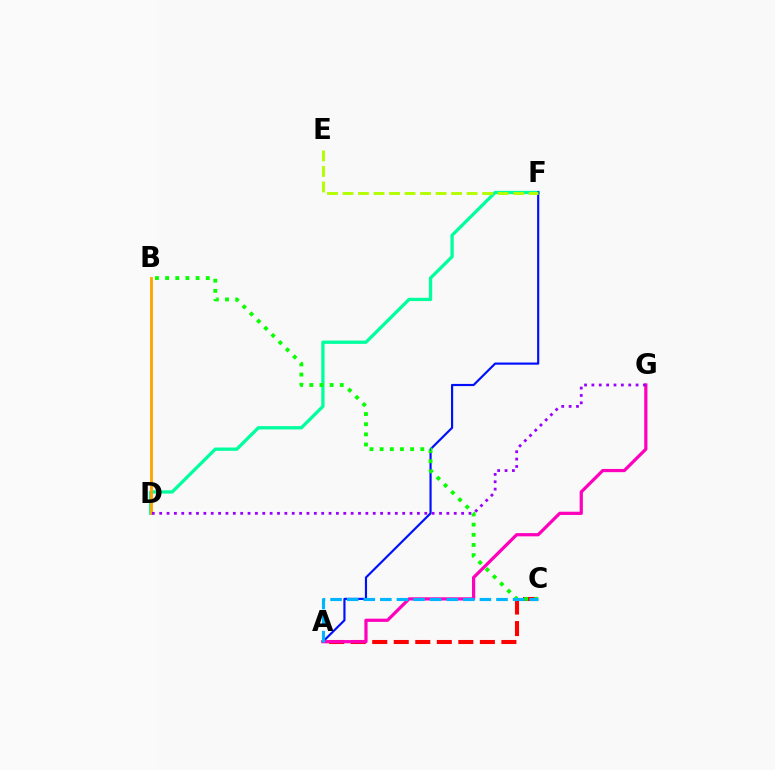{('A', 'C'): [{'color': '#ff0000', 'line_style': 'dashed', 'thickness': 2.92}, {'color': '#00b5ff', 'line_style': 'dashed', 'thickness': 2.25}], ('D', 'F'): [{'color': '#00ff9d', 'line_style': 'solid', 'thickness': 2.37}], ('A', 'F'): [{'color': '#0010ff', 'line_style': 'solid', 'thickness': 1.56}], ('B', 'D'): [{'color': '#ffa500', 'line_style': 'solid', 'thickness': 2.06}], ('A', 'G'): [{'color': '#ff00bd', 'line_style': 'solid', 'thickness': 2.32}], ('B', 'C'): [{'color': '#08ff00', 'line_style': 'dotted', 'thickness': 2.76}], ('E', 'F'): [{'color': '#b3ff00', 'line_style': 'dashed', 'thickness': 2.11}], ('D', 'G'): [{'color': '#9b00ff', 'line_style': 'dotted', 'thickness': 2.0}]}